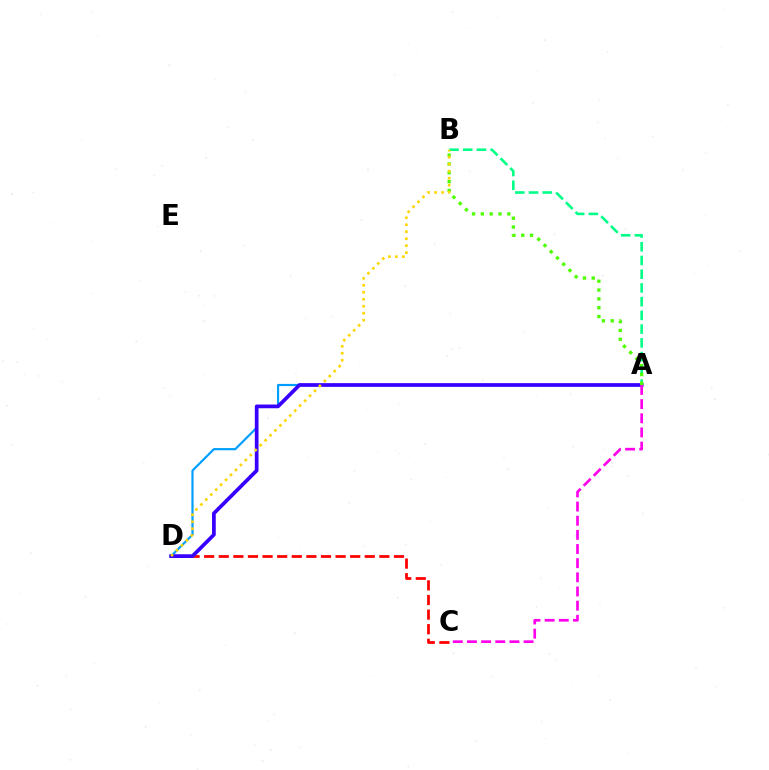{('A', 'D'): [{'color': '#009eff', 'line_style': 'solid', 'thickness': 1.57}, {'color': '#3700ff', 'line_style': 'solid', 'thickness': 2.68}], ('C', 'D'): [{'color': '#ff0000', 'line_style': 'dashed', 'thickness': 1.98}], ('A', 'B'): [{'color': '#00ff86', 'line_style': 'dashed', 'thickness': 1.87}, {'color': '#4fff00', 'line_style': 'dotted', 'thickness': 2.4}], ('B', 'D'): [{'color': '#ffd500', 'line_style': 'dotted', 'thickness': 1.9}], ('A', 'C'): [{'color': '#ff00ed', 'line_style': 'dashed', 'thickness': 1.92}]}